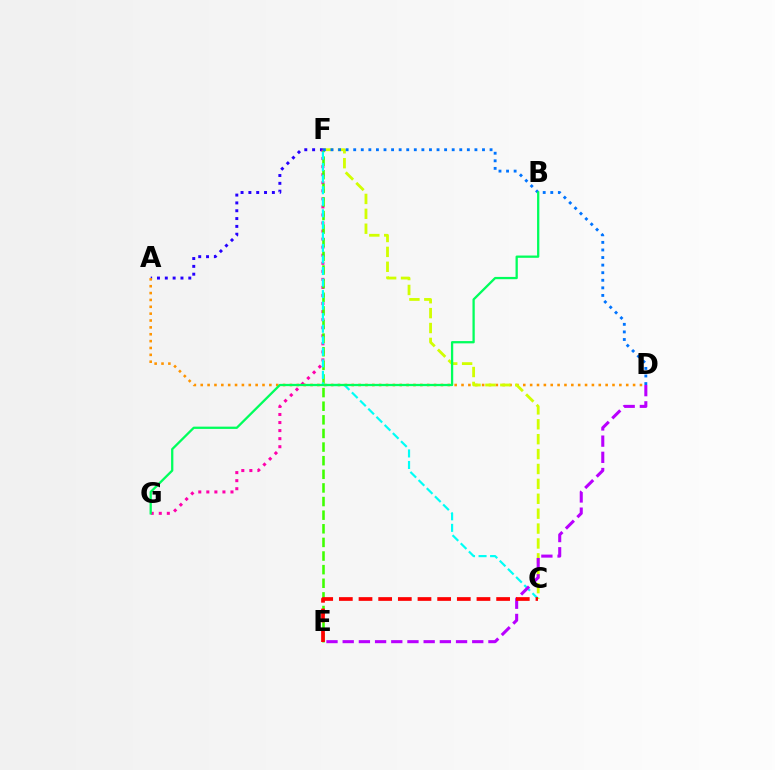{('A', 'F'): [{'color': '#2500ff', 'line_style': 'dotted', 'thickness': 2.13}], ('F', 'G'): [{'color': '#ff00ac', 'line_style': 'dotted', 'thickness': 2.19}], ('E', 'F'): [{'color': '#3dff00', 'line_style': 'dashed', 'thickness': 1.85}], ('A', 'D'): [{'color': '#ff9400', 'line_style': 'dotted', 'thickness': 1.86}], ('C', 'F'): [{'color': '#00fff6', 'line_style': 'dashed', 'thickness': 1.57}, {'color': '#d1ff00', 'line_style': 'dashed', 'thickness': 2.02}], ('D', 'E'): [{'color': '#b900ff', 'line_style': 'dashed', 'thickness': 2.2}], ('D', 'F'): [{'color': '#0074ff', 'line_style': 'dotted', 'thickness': 2.06}], ('C', 'E'): [{'color': '#ff0000', 'line_style': 'dashed', 'thickness': 2.67}], ('B', 'G'): [{'color': '#00ff5c', 'line_style': 'solid', 'thickness': 1.64}]}